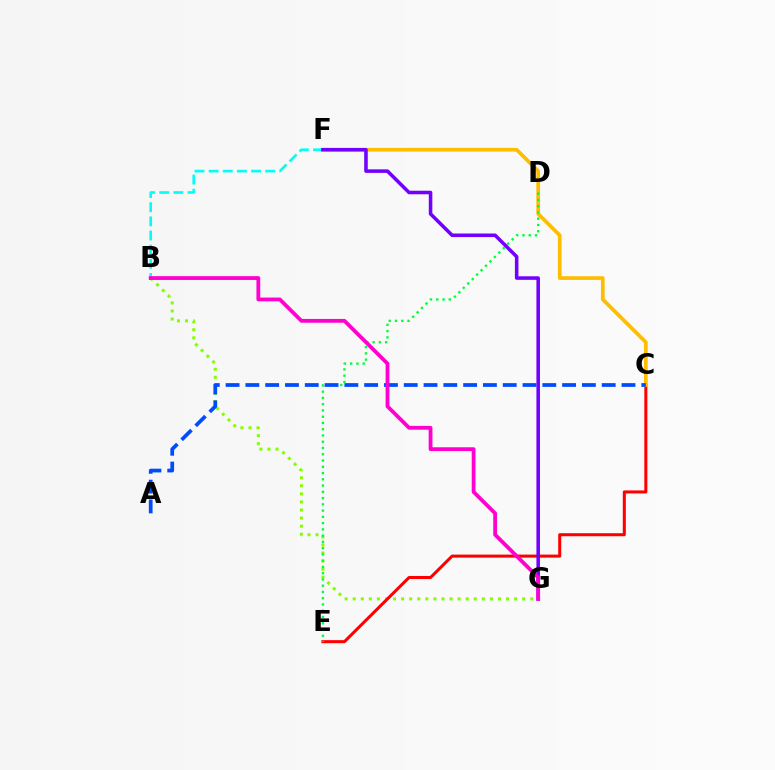{('B', 'G'): [{'color': '#84ff00', 'line_style': 'dotted', 'thickness': 2.19}, {'color': '#ff00cf', 'line_style': 'solid', 'thickness': 2.74}], ('C', 'E'): [{'color': '#ff0000', 'line_style': 'solid', 'thickness': 2.19}], ('C', 'F'): [{'color': '#ffbd00', 'line_style': 'solid', 'thickness': 2.67}], ('D', 'E'): [{'color': '#00ff39', 'line_style': 'dotted', 'thickness': 1.7}], ('B', 'F'): [{'color': '#00fff6', 'line_style': 'dashed', 'thickness': 1.92}], ('A', 'C'): [{'color': '#004bff', 'line_style': 'dashed', 'thickness': 2.69}], ('F', 'G'): [{'color': '#7200ff', 'line_style': 'solid', 'thickness': 2.55}]}